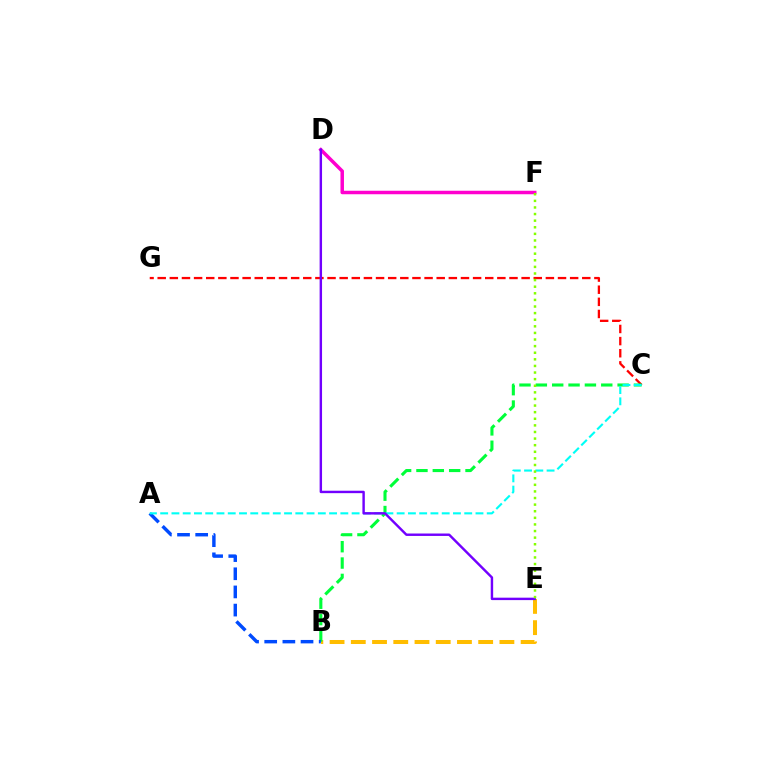{('B', 'E'): [{'color': '#ffbd00', 'line_style': 'dashed', 'thickness': 2.88}], ('C', 'G'): [{'color': '#ff0000', 'line_style': 'dashed', 'thickness': 1.65}], ('B', 'C'): [{'color': '#00ff39', 'line_style': 'dashed', 'thickness': 2.22}], ('A', 'B'): [{'color': '#004bff', 'line_style': 'dashed', 'thickness': 2.47}], ('D', 'F'): [{'color': '#ff00cf', 'line_style': 'solid', 'thickness': 2.51}], ('A', 'C'): [{'color': '#00fff6', 'line_style': 'dashed', 'thickness': 1.53}], ('D', 'E'): [{'color': '#7200ff', 'line_style': 'solid', 'thickness': 1.75}], ('E', 'F'): [{'color': '#84ff00', 'line_style': 'dotted', 'thickness': 1.79}]}